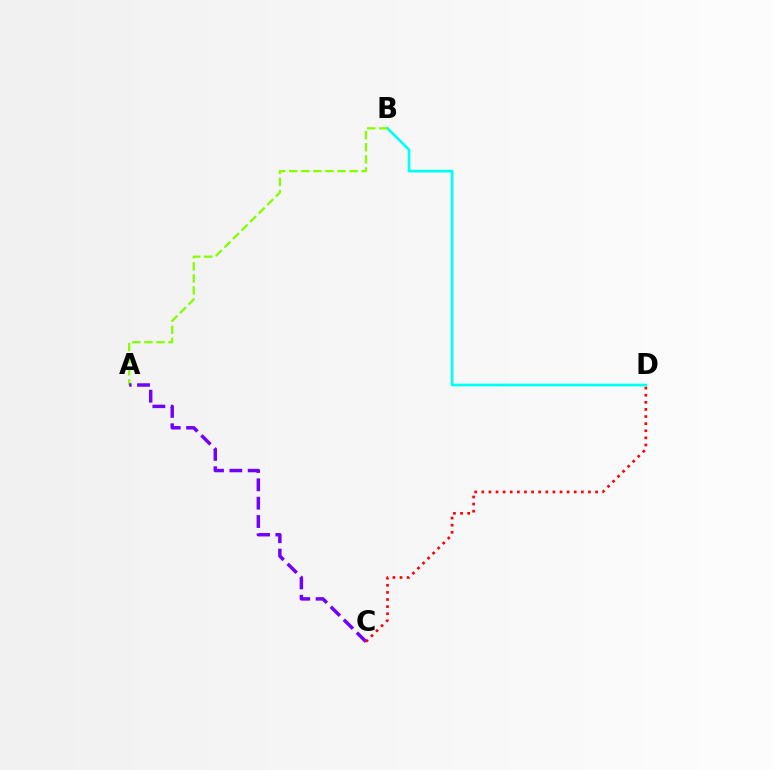{('B', 'D'): [{'color': '#00fff6', 'line_style': 'solid', 'thickness': 1.95}], ('A', 'B'): [{'color': '#84ff00', 'line_style': 'dashed', 'thickness': 1.64}], ('A', 'C'): [{'color': '#7200ff', 'line_style': 'dashed', 'thickness': 2.49}], ('C', 'D'): [{'color': '#ff0000', 'line_style': 'dotted', 'thickness': 1.93}]}